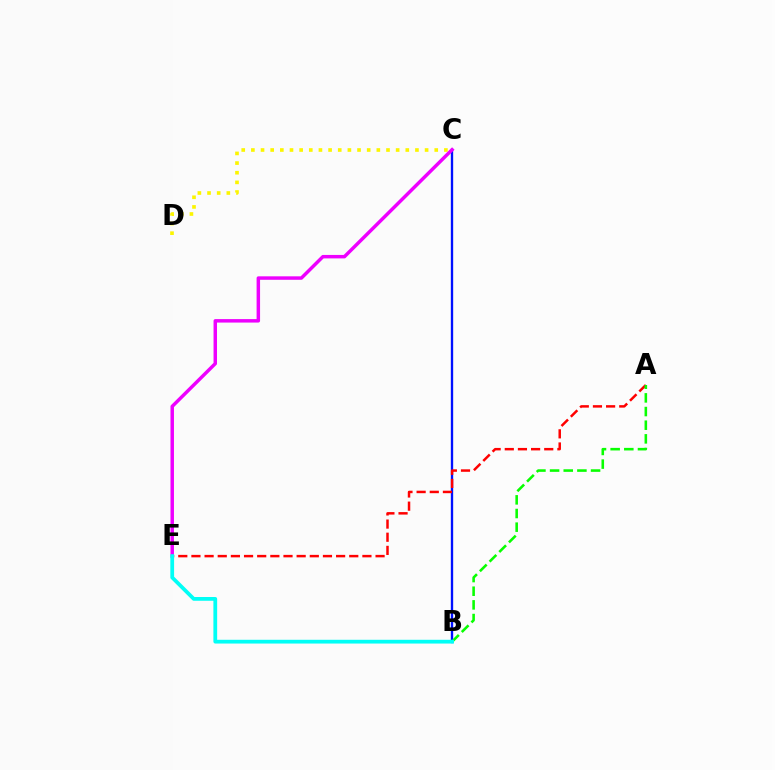{('B', 'C'): [{'color': '#0010ff', 'line_style': 'solid', 'thickness': 1.69}], ('A', 'E'): [{'color': '#ff0000', 'line_style': 'dashed', 'thickness': 1.79}], ('C', 'D'): [{'color': '#fcf500', 'line_style': 'dotted', 'thickness': 2.62}], ('A', 'B'): [{'color': '#08ff00', 'line_style': 'dashed', 'thickness': 1.86}], ('C', 'E'): [{'color': '#ee00ff', 'line_style': 'solid', 'thickness': 2.5}], ('B', 'E'): [{'color': '#00fff6', 'line_style': 'solid', 'thickness': 2.71}]}